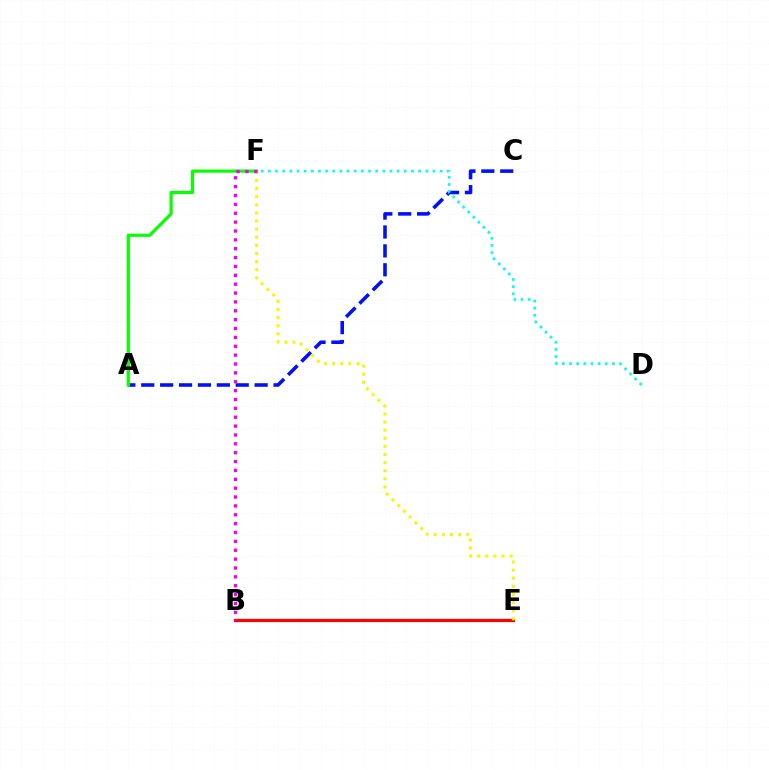{('B', 'E'): [{'color': '#ff0000', 'line_style': 'solid', 'thickness': 2.31}], ('A', 'C'): [{'color': '#0010ff', 'line_style': 'dashed', 'thickness': 2.57}], ('D', 'F'): [{'color': '#00fff6', 'line_style': 'dotted', 'thickness': 1.94}], ('A', 'F'): [{'color': '#08ff00', 'line_style': 'solid', 'thickness': 2.3}], ('E', 'F'): [{'color': '#fcf500', 'line_style': 'dotted', 'thickness': 2.2}], ('B', 'F'): [{'color': '#ee00ff', 'line_style': 'dotted', 'thickness': 2.41}]}